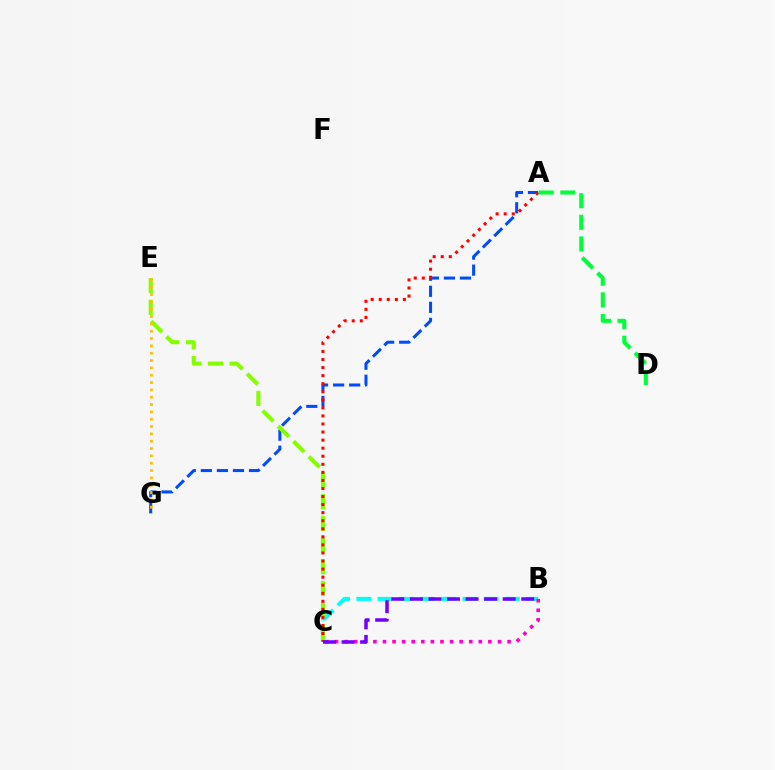{('A', 'G'): [{'color': '#004bff', 'line_style': 'dashed', 'thickness': 2.18}], ('B', 'C'): [{'color': '#00fff6', 'line_style': 'dashed', 'thickness': 2.88}, {'color': '#ff00cf', 'line_style': 'dotted', 'thickness': 2.6}, {'color': '#7200ff', 'line_style': 'dashed', 'thickness': 2.52}], ('C', 'E'): [{'color': '#84ff00', 'line_style': 'dashed', 'thickness': 2.95}], ('E', 'G'): [{'color': '#ffbd00', 'line_style': 'dotted', 'thickness': 1.99}], ('A', 'C'): [{'color': '#ff0000', 'line_style': 'dotted', 'thickness': 2.19}], ('A', 'D'): [{'color': '#00ff39', 'line_style': 'dashed', 'thickness': 2.94}]}